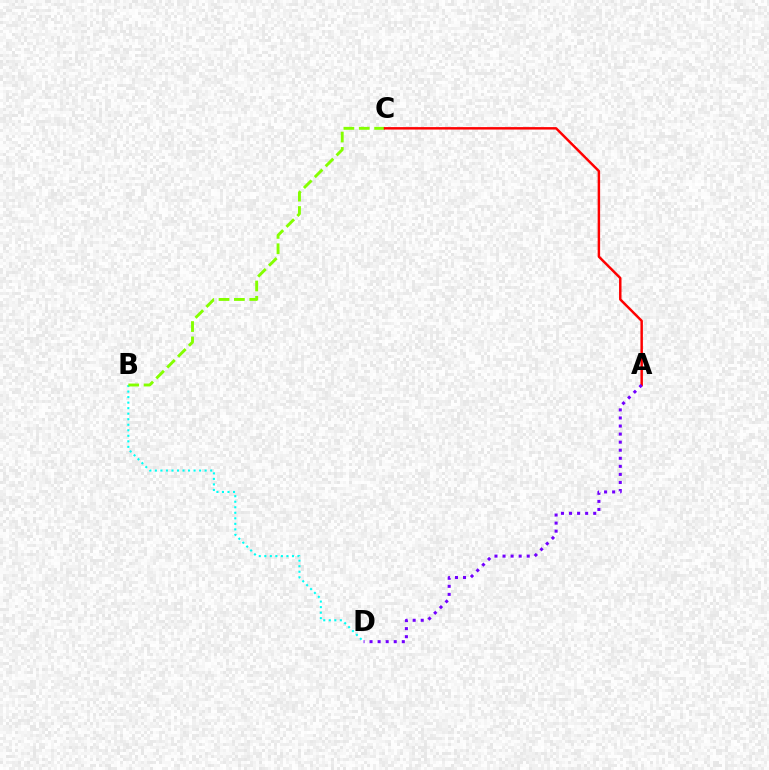{('B', 'D'): [{'color': '#00fff6', 'line_style': 'dotted', 'thickness': 1.5}], ('B', 'C'): [{'color': '#84ff00', 'line_style': 'dashed', 'thickness': 2.09}], ('A', 'C'): [{'color': '#ff0000', 'line_style': 'solid', 'thickness': 1.77}], ('A', 'D'): [{'color': '#7200ff', 'line_style': 'dotted', 'thickness': 2.19}]}